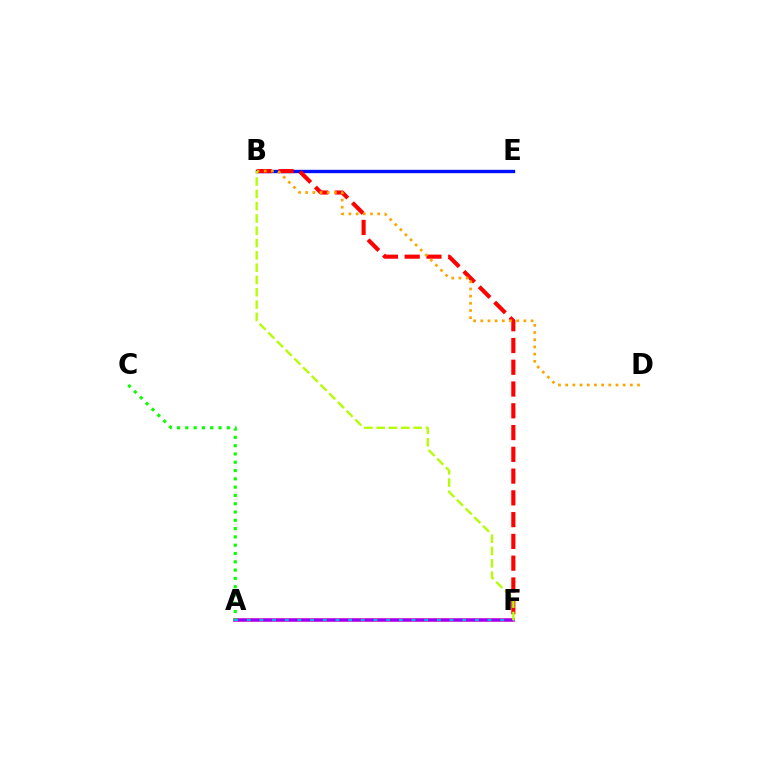{('A', 'F'): [{'color': '#ff00bd', 'line_style': 'solid', 'thickness': 2.67}, {'color': '#00b5ff', 'line_style': 'solid', 'thickness': 1.69}, {'color': '#9b00ff', 'line_style': 'dashed', 'thickness': 1.72}], ('B', 'E'): [{'color': '#00ff9d', 'line_style': 'solid', 'thickness': 2.0}, {'color': '#0010ff', 'line_style': 'solid', 'thickness': 2.42}], ('A', 'C'): [{'color': '#08ff00', 'line_style': 'dotted', 'thickness': 2.25}], ('B', 'F'): [{'color': '#ff0000', 'line_style': 'dashed', 'thickness': 2.96}, {'color': '#b3ff00', 'line_style': 'dashed', 'thickness': 1.67}], ('B', 'D'): [{'color': '#ffa500', 'line_style': 'dotted', 'thickness': 1.95}]}